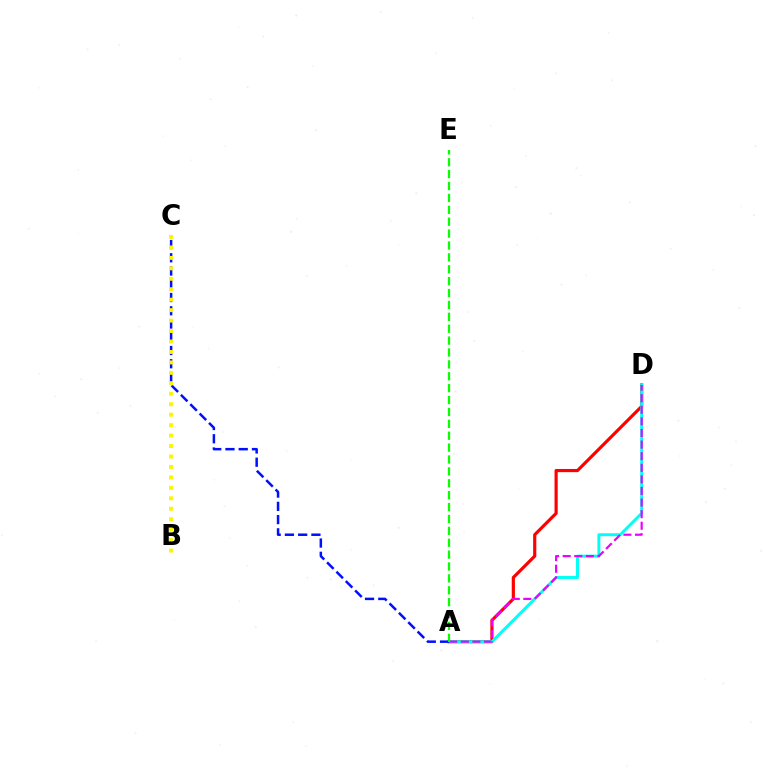{('A', 'D'): [{'color': '#ff0000', 'line_style': 'solid', 'thickness': 2.29}, {'color': '#00fff6', 'line_style': 'solid', 'thickness': 2.12}, {'color': '#ee00ff', 'line_style': 'dashed', 'thickness': 1.58}], ('A', 'C'): [{'color': '#0010ff', 'line_style': 'dashed', 'thickness': 1.8}], ('A', 'E'): [{'color': '#08ff00', 'line_style': 'dashed', 'thickness': 1.62}], ('B', 'C'): [{'color': '#fcf500', 'line_style': 'dotted', 'thickness': 2.84}]}